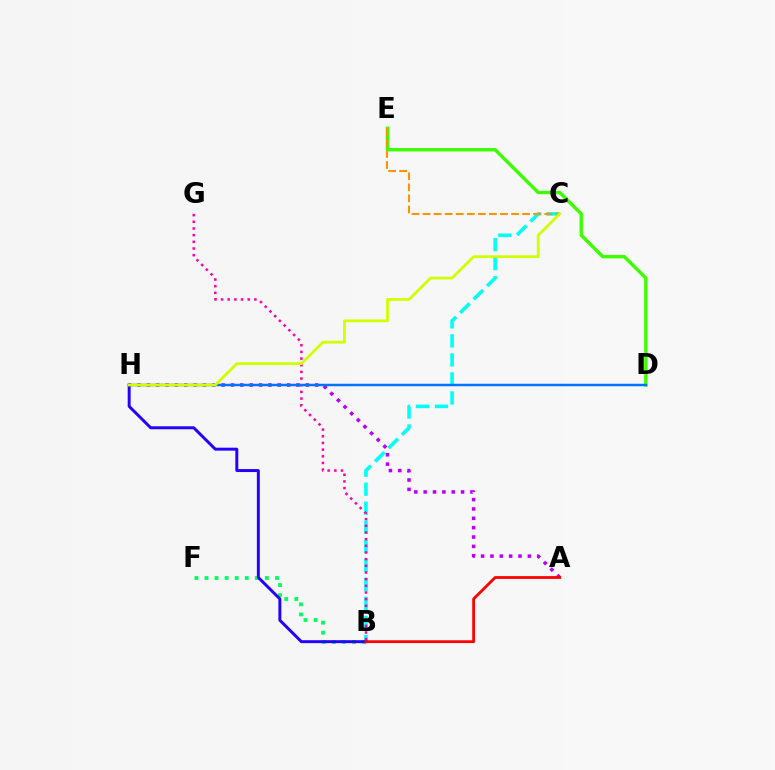{('B', 'F'): [{'color': '#00ff5c', 'line_style': 'dotted', 'thickness': 2.74}], ('D', 'E'): [{'color': '#3dff00', 'line_style': 'solid', 'thickness': 2.45}], ('B', 'C'): [{'color': '#00fff6', 'line_style': 'dashed', 'thickness': 2.58}], ('C', 'E'): [{'color': '#ff9400', 'line_style': 'dashed', 'thickness': 1.5}], ('B', 'G'): [{'color': '#ff00ac', 'line_style': 'dotted', 'thickness': 1.81}], ('A', 'H'): [{'color': '#b900ff', 'line_style': 'dotted', 'thickness': 2.54}], ('B', 'H'): [{'color': '#2500ff', 'line_style': 'solid', 'thickness': 2.13}], ('D', 'H'): [{'color': '#0074ff', 'line_style': 'solid', 'thickness': 1.78}], ('A', 'B'): [{'color': '#ff0000', 'line_style': 'solid', 'thickness': 2.01}], ('C', 'H'): [{'color': '#d1ff00', 'line_style': 'solid', 'thickness': 1.99}]}